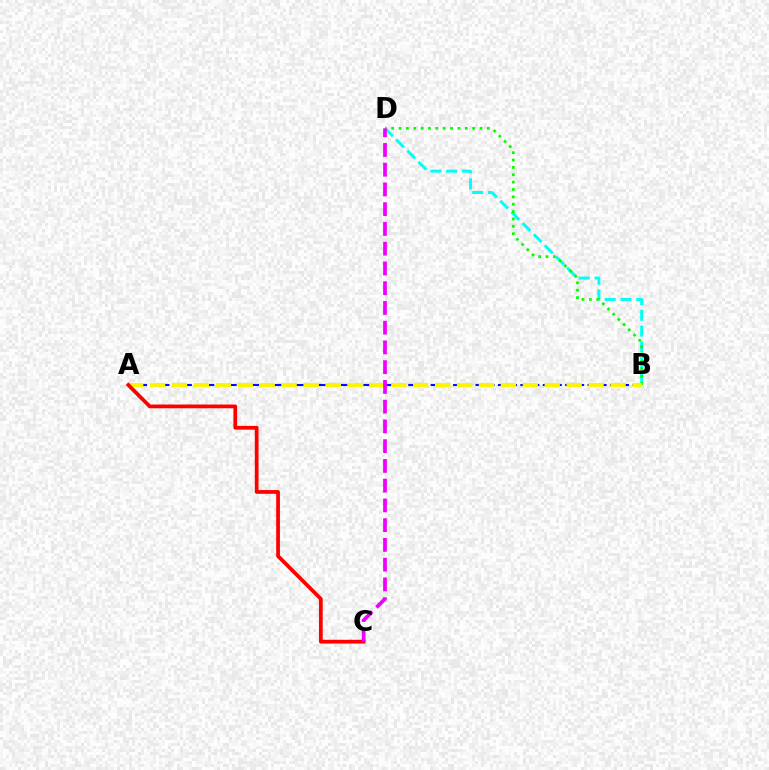{('B', 'D'): [{'color': '#00fff6', 'line_style': 'dashed', 'thickness': 2.14}, {'color': '#08ff00', 'line_style': 'dotted', 'thickness': 2.0}], ('A', 'B'): [{'color': '#0010ff', 'line_style': 'dashed', 'thickness': 1.52}, {'color': '#fcf500', 'line_style': 'dashed', 'thickness': 2.98}], ('A', 'C'): [{'color': '#ff0000', 'line_style': 'solid', 'thickness': 2.7}], ('C', 'D'): [{'color': '#ee00ff', 'line_style': 'dashed', 'thickness': 2.68}]}